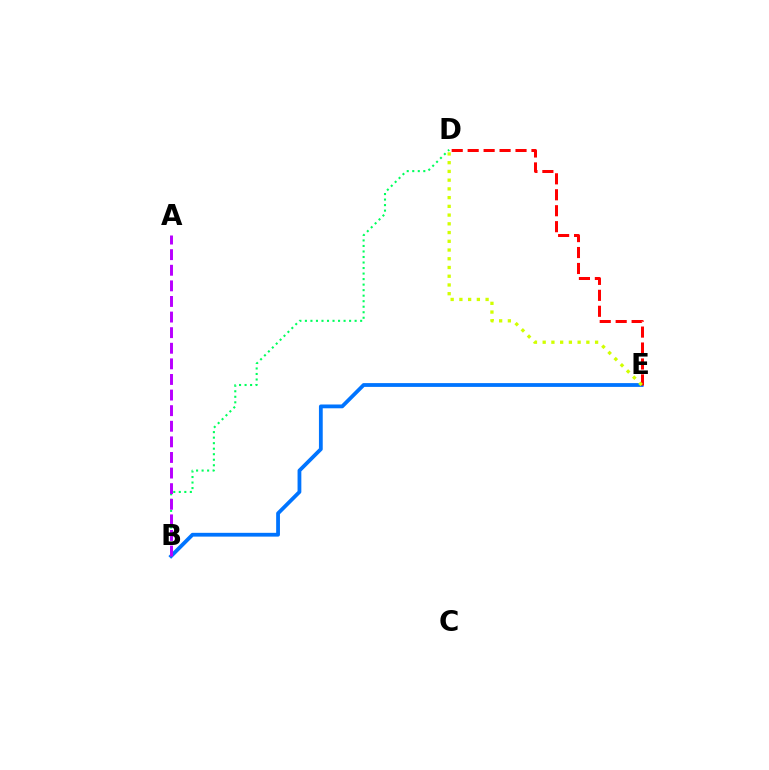{('B', 'E'): [{'color': '#0074ff', 'line_style': 'solid', 'thickness': 2.73}], ('D', 'E'): [{'color': '#ff0000', 'line_style': 'dashed', 'thickness': 2.17}, {'color': '#d1ff00', 'line_style': 'dotted', 'thickness': 2.37}], ('B', 'D'): [{'color': '#00ff5c', 'line_style': 'dotted', 'thickness': 1.5}], ('A', 'B'): [{'color': '#b900ff', 'line_style': 'dashed', 'thickness': 2.12}]}